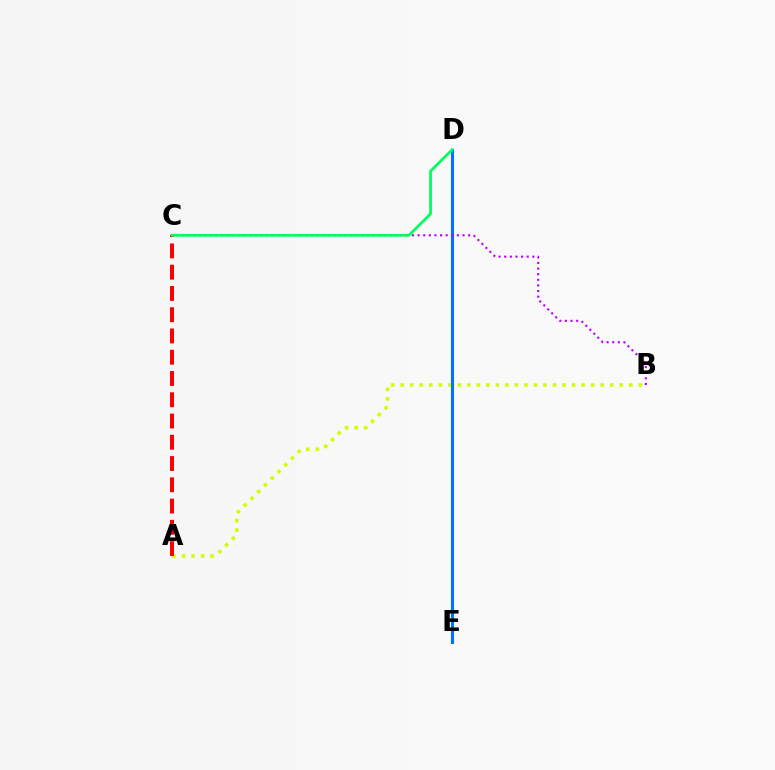{('A', 'B'): [{'color': '#d1ff00', 'line_style': 'dotted', 'thickness': 2.59}], ('A', 'C'): [{'color': '#ff0000', 'line_style': 'dashed', 'thickness': 2.89}], ('D', 'E'): [{'color': '#0074ff', 'line_style': 'solid', 'thickness': 2.23}], ('B', 'C'): [{'color': '#b900ff', 'line_style': 'dotted', 'thickness': 1.53}], ('C', 'D'): [{'color': '#00ff5c', 'line_style': 'solid', 'thickness': 1.99}]}